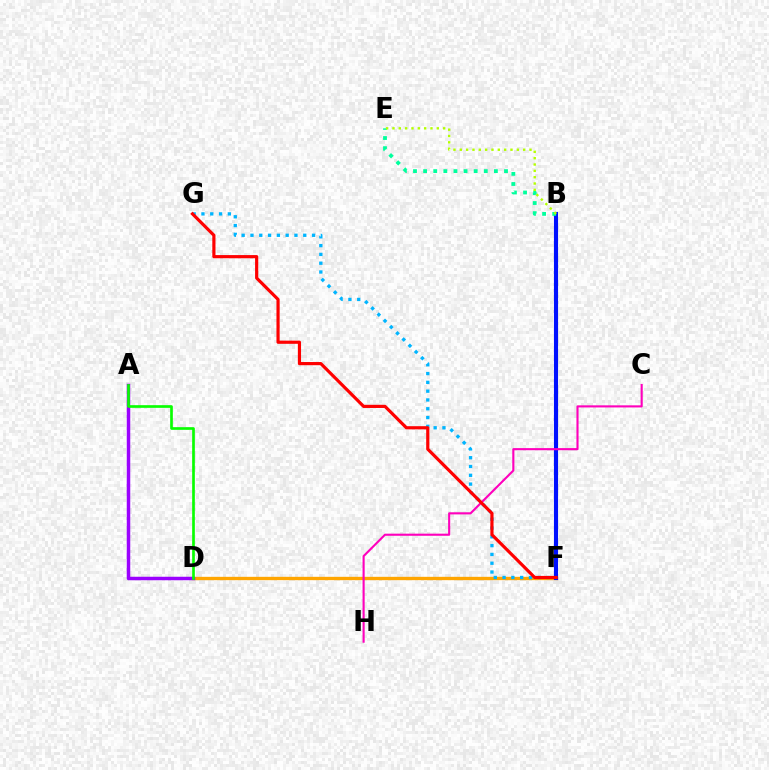{('D', 'F'): [{'color': '#ffa500', 'line_style': 'solid', 'thickness': 2.41}], ('F', 'G'): [{'color': '#00b5ff', 'line_style': 'dotted', 'thickness': 2.39}, {'color': '#ff0000', 'line_style': 'solid', 'thickness': 2.29}], ('A', 'D'): [{'color': '#9b00ff', 'line_style': 'solid', 'thickness': 2.51}, {'color': '#08ff00', 'line_style': 'solid', 'thickness': 1.93}], ('B', 'F'): [{'color': '#0010ff', 'line_style': 'solid', 'thickness': 2.96}], ('C', 'H'): [{'color': '#ff00bd', 'line_style': 'solid', 'thickness': 1.52}], ('B', 'E'): [{'color': '#00ff9d', 'line_style': 'dotted', 'thickness': 2.75}, {'color': '#b3ff00', 'line_style': 'dotted', 'thickness': 1.72}]}